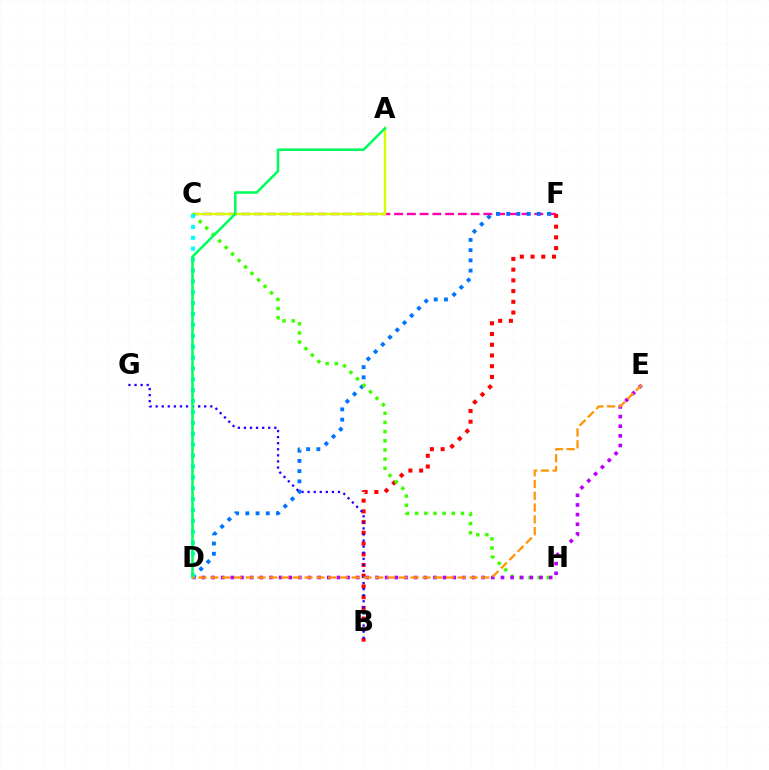{('C', 'F'): [{'color': '#ff00ac', 'line_style': 'dashed', 'thickness': 1.73}], ('D', 'F'): [{'color': '#0074ff', 'line_style': 'dotted', 'thickness': 2.78}], ('B', 'F'): [{'color': '#ff0000', 'line_style': 'dotted', 'thickness': 2.91}], ('A', 'C'): [{'color': '#d1ff00', 'line_style': 'solid', 'thickness': 1.72}], ('C', 'H'): [{'color': '#3dff00', 'line_style': 'dotted', 'thickness': 2.49}], ('D', 'E'): [{'color': '#b900ff', 'line_style': 'dotted', 'thickness': 2.62}, {'color': '#ff9400', 'line_style': 'dashed', 'thickness': 1.6}], ('C', 'D'): [{'color': '#00fff6', 'line_style': 'dotted', 'thickness': 2.96}], ('B', 'G'): [{'color': '#2500ff', 'line_style': 'dotted', 'thickness': 1.65}], ('A', 'D'): [{'color': '#00ff5c', 'line_style': 'solid', 'thickness': 1.83}]}